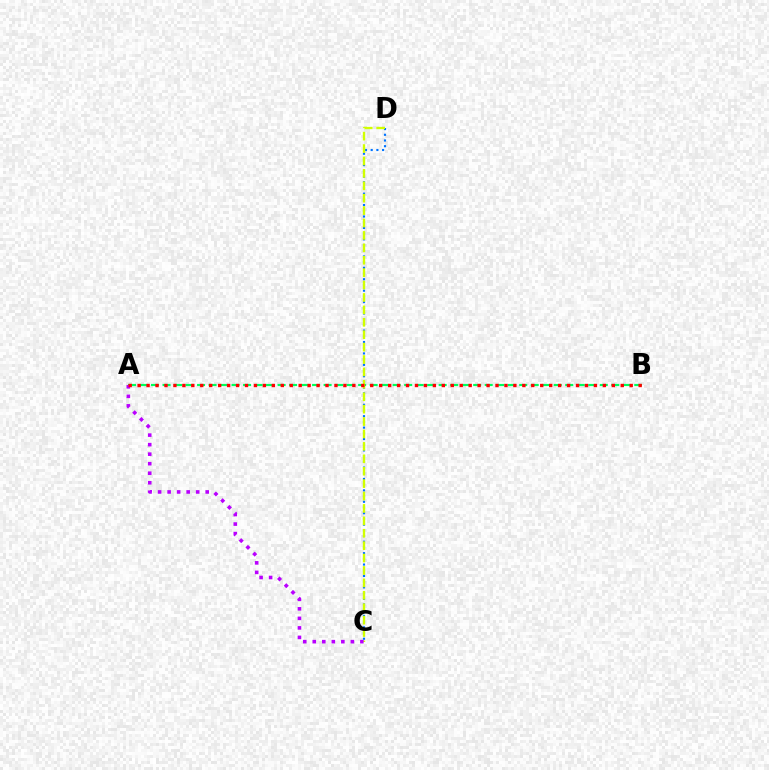{('C', 'D'): [{'color': '#0074ff', 'line_style': 'dotted', 'thickness': 1.55}, {'color': '#d1ff00', 'line_style': 'dashed', 'thickness': 1.69}], ('A', 'B'): [{'color': '#00ff5c', 'line_style': 'dashed', 'thickness': 1.56}, {'color': '#ff0000', 'line_style': 'dotted', 'thickness': 2.43}], ('A', 'C'): [{'color': '#b900ff', 'line_style': 'dotted', 'thickness': 2.59}]}